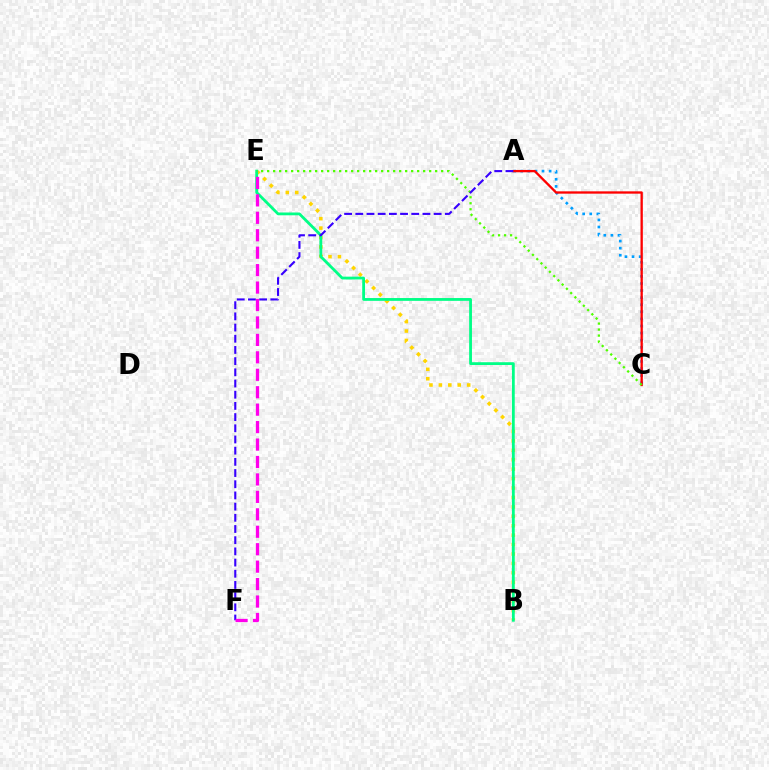{('B', 'E'): [{'color': '#ffd500', 'line_style': 'dotted', 'thickness': 2.56}, {'color': '#00ff86', 'line_style': 'solid', 'thickness': 2.02}], ('A', 'C'): [{'color': '#009eff', 'line_style': 'dotted', 'thickness': 1.93}, {'color': '#ff0000', 'line_style': 'solid', 'thickness': 1.67}], ('C', 'E'): [{'color': '#4fff00', 'line_style': 'dotted', 'thickness': 1.63}], ('A', 'F'): [{'color': '#3700ff', 'line_style': 'dashed', 'thickness': 1.52}], ('E', 'F'): [{'color': '#ff00ed', 'line_style': 'dashed', 'thickness': 2.37}]}